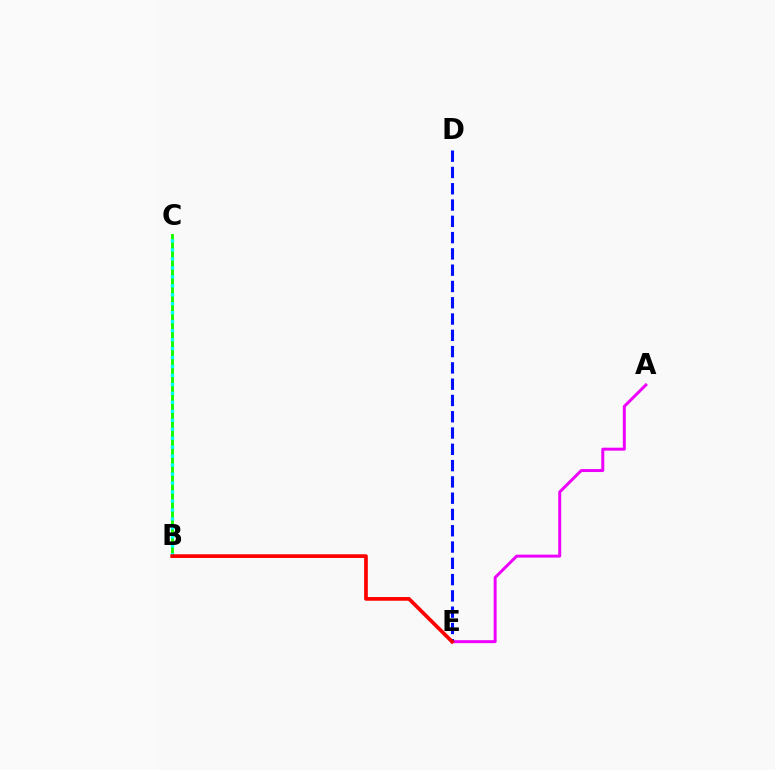{('A', 'E'): [{'color': '#ee00ff', 'line_style': 'solid', 'thickness': 2.14}], ('B', 'C'): [{'color': '#fcf500', 'line_style': 'solid', 'thickness': 2.03}, {'color': '#08ff00', 'line_style': 'solid', 'thickness': 1.98}, {'color': '#00fff6', 'line_style': 'dotted', 'thickness': 2.44}], ('D', 'E'): [{'color': '#0010ff', 'line_style': 'dashed', 'thickness': 2.21}], ('B', 'E'): [{'color': '#ff0000', 'line_style': 'solid', 'thickness': 2.66}]}